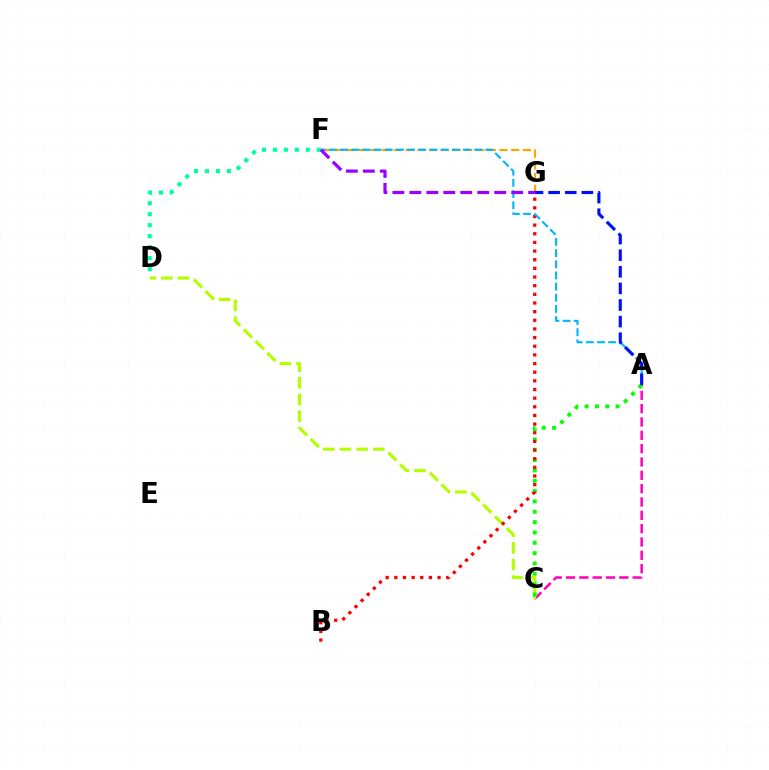{('A', 'C'): [{'color': '#ff00bd', 'line_style': 'dashed', 'thickness': 1.81}, {'color': '#08ff00', 'line_style': 'dotted', 'thickness': 2.81}], ('C', 'D'): [{'color': '#b3ff00', 'line_style': 'dashed', 'thickness': 2.26}], ('B', 'G'): [{'color': '#ff0000', 'line_style': 'dotted', 'thickness': 2.35}], ('F', 'G'): [{'color': '#ffa500', 'line_style': 'dashed', 'thickness': 1.59}, {'color': '#9b00ff', 'line_style': 'dashed', 'thickness': 2.31}], ('A', 'F'): [{'color': '#00b5ff', 'line_style': 'dashed', 'thickness': 1.52}], ('A', 'G'): [{'color': '#0010ff', 'line_style': 'dashed', 'thickness': 2.26}], ('D', 'F'): [{'color': '#00ff9d', 'line_style': 'dotted', 'thickness': 2.98}]}